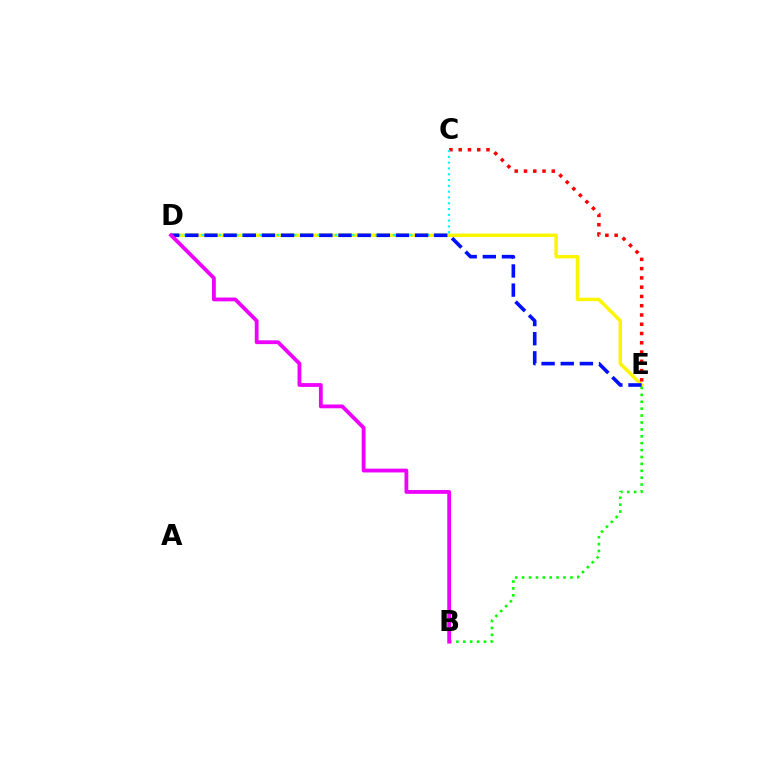{('D', 'E'): [{'color': '#fcf500', 'line_style': 'solid', 'thickness': 2.48}, {'color': '#0010ff', 'line_style': 'dashed', 'thickness': 2.6}], ('B', 'E'): [{'color': '#08ff00', 'line_style': 'dotted', 'thickness': 1.88}], ('C', 'E'): [{'color': '#ff0000', 'line_style': 'dotted', 'thickness': 2.52}], ('C', 'D'): [{'color': '#00fff6', 'line_style': 'dotted', 'thickness': 1.57}], ('B', 'D'): [{'color': '#ee00ff', 'line_style': 'solid', 'thickness': 2.74}]}